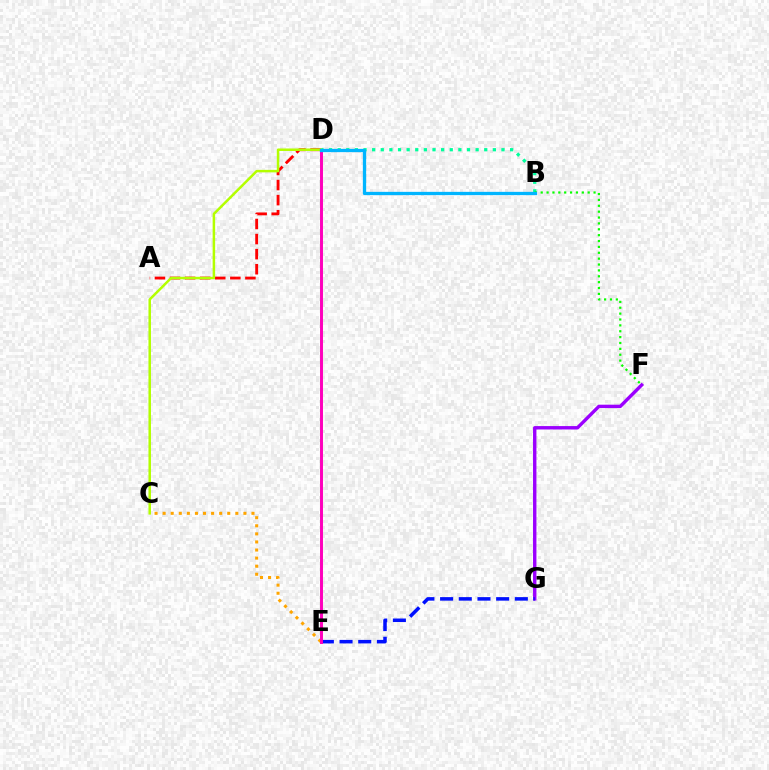{('F', 'G'): [{'color': '#9b00ff', 'line_style': 'solid', 'thickness': 2.44}], ('C', 'E'): [{'color': '#ffa500', 'line_style': 'dotted', 'thickness': 2.19}], ('A', 'D'): [{'color': '#ff0000', 'line_style': 'dashed', 'thickness': 2.05}], ('B', 'D'): [{'color': '#00ff9d', 'line_style': 'dotted', 'thickness': 2.34}, {'color': '#00b5ff', 'line_style': 'solid', 'thickness': 2.37}], ('C', 'D'): [{'color': '#b3ff00', 'line_style': 'solid', 'thickness': 1.8}], ('E', 'G'): [{'color': '#0010ff', 'line_style': 'dashed', 'thickness': 2.54}], ('D', 'E'): [{'color': '#ff00bd', 'line_style': 'solid', 'thickness': 2.12}], ('B', 'F'): [{'color': '#08ff00', 'line_style': 'dotted', 'thickness': 1.6}]}